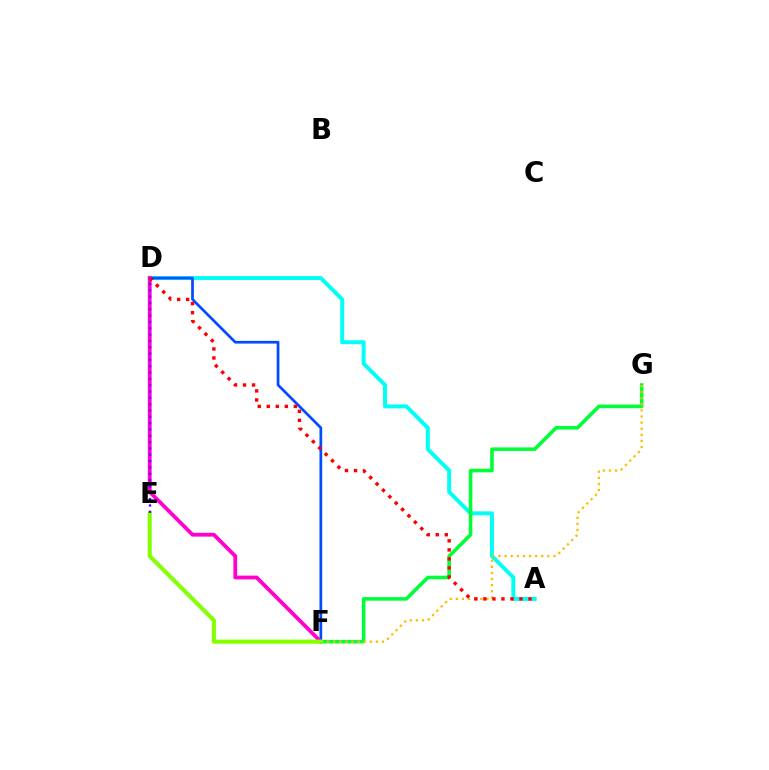{('A', 'D'): [{'color': '#00fff6', 'line_style': 'solid', 'thickness': 2.85}, {'color': '#ff0000', 'line_style': 'dotted', 'thickness': 2.45}], ('D', 'F'): [{'color': '#004bff', 'line_style': 'solid', 'thickness': 1.95}, {'color': '#ff00cf', 'line_style': 'solid', 'thickness': 2.73}], ('F', 'G'): [{'color': '#00ff39', 'line_style': 'solid', 'thickness': 2.58}, {'color': '#ffbd00', 'line_style': 'dotted', 'thickness': 1.66}], ('E', 'F'): [{'color': '#84ff00', 'line_style': 'solid', 'thickness': 2.92}], ('D', 'E'): [{'color': '#7200ff', 'line_style': 'dotted', 'thickness': 1.72}]}